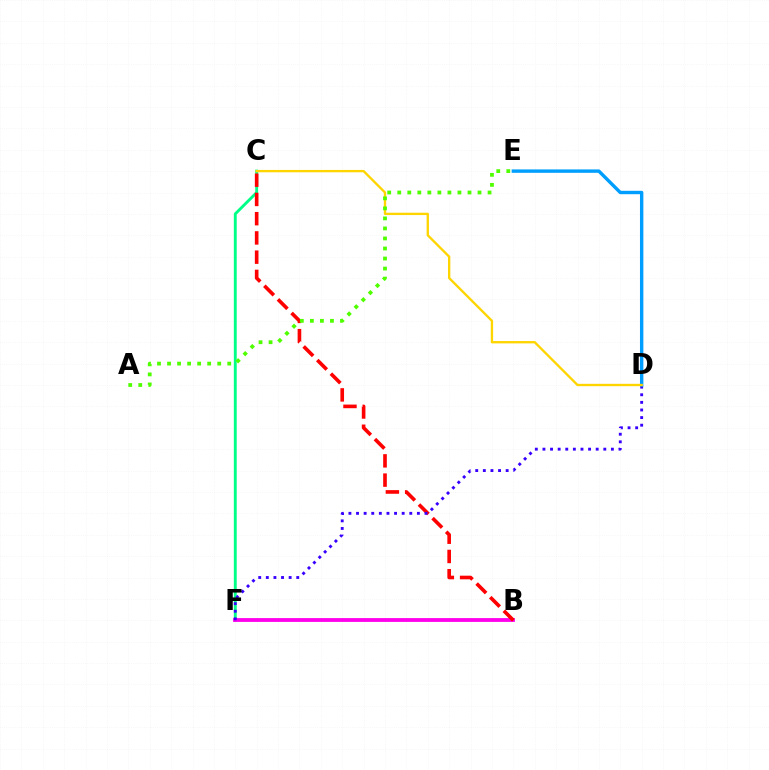{('C', 'F'): [{'color': '#00ff86', 'line_style': 'solid', 'thickness': 2.08}], ('B', 'F'): [{'color': '#ff00ed', 'line_style': 'solid', 'thickness': 2.75}], ('B', 'C'): [{'color': '#ff0000', 'line_style': 'dashed', 'thickness': 2.61}], ('D', 'F'): [{'color': '#3700ff', 'line_style': 'dotted', 'thickness': 2.07}], ('D', 'E'): [{'color': '#009eff', 'line_style': 'solid', 'thickness': 2.44}], ('C', 'D'): [{'color': '#ffd500', 'line_style': 'solid', 'thickness': 1.69}], ('A', 'E'): [{'color': '#4fff00', 'line_style': 'dotted', 'thickness': 2.73}]}